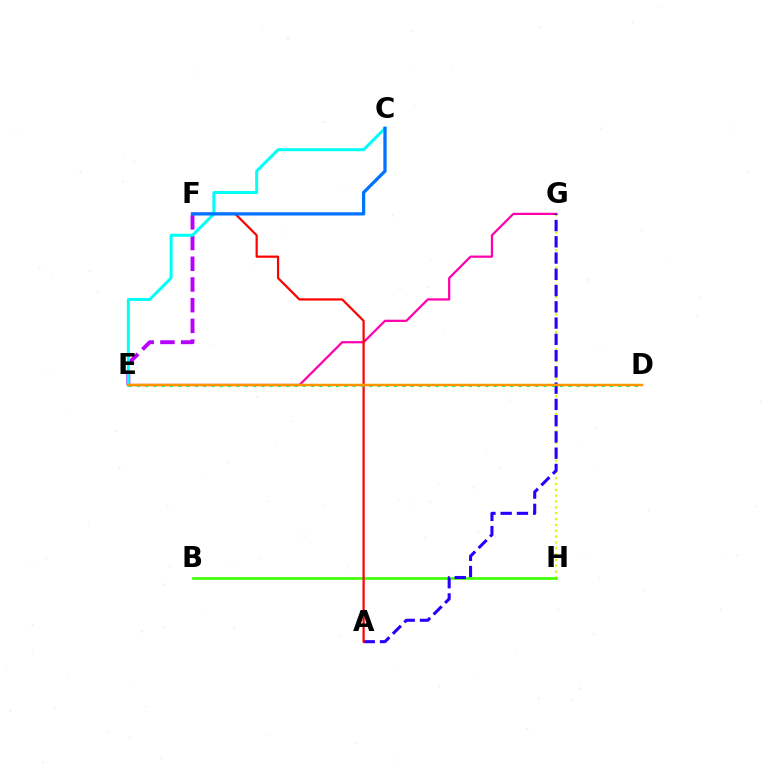{('G', 'H'): [{'color': '#d1ff00', 'line_style': 'dotted', 'thickness': 1.59}], ('E', 'G'): [{'color': '#ff00ac', 'line_style': 'solid', 'thickness': 1.61}], ('E', 'F'): [{'color': '#b900ff', 'line_style': 'dashed', 'thickness': 2.81}], ('B', 'H'): [{'color': '#3dff00', 'line_style': 'solid', 'thickness': 1.91}], ('A', 'G'): [{'color': '#2500ff', 'line_style': 'dashed', 'thickness': 2.21}], ('A', 'F'): [{'color': '#ff0000', 'line_style': 'solid', 'thickness': 1.59}], ('C', 'E'): [{'color': '#00fff6', 'line_style': 'solid', 'thickness': 2.15}], ('C', 'F'): [{'color': '#0074ff', 'line_style': 'solid', 'thickness': 2.35}], ('D', 'E'): [{'color': '#00ff5c', 'line_style': 'dotted', 'thickness': 2.25}, {'color': '#ff9400', 'line_style': 'solid', 'thickness': 1.79}]}